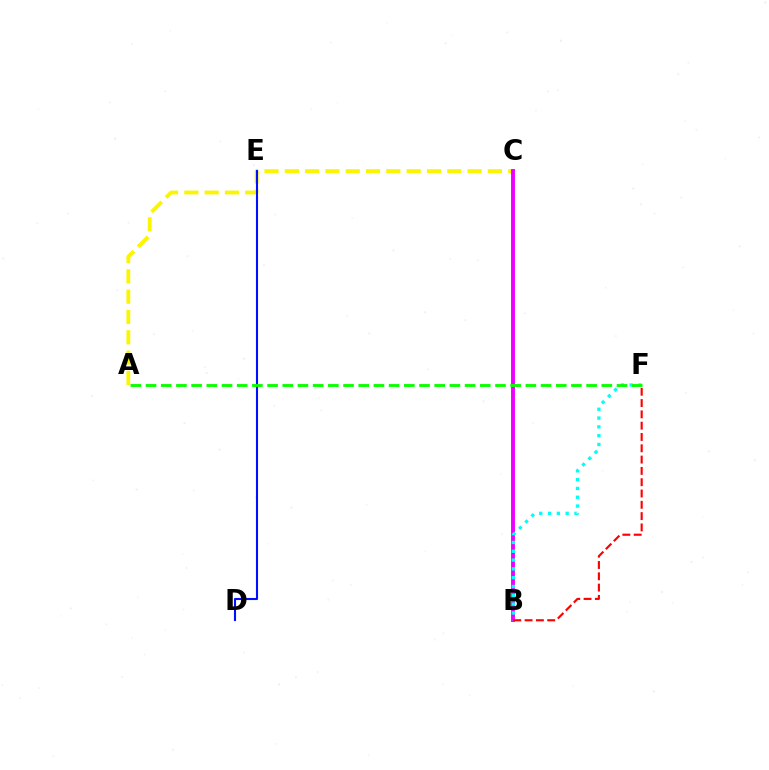{('A', 'C'): [{'color': '#fcf500', 'line_style': 'dashed', 'thickness': 2.76}], ('B', 'C'): [{'color': '#ee00ff', 'line_style': 'solid', 'thickness': 2.81}], ('B', 'F'): [{'color': '#00fff6', 'line_style': 'dotted', 'thickness': 2.39}, {'color': '#ff0000', 'line_style': 'dashed', 'thickness': 1.54}], ('D', 'E'): [{'color': '#0010ff', 'line_style': 'solid', 'thickness': 1.5}], ('A', 'F'): [{'color': '#08ff00', 'line_style': 'dashed', 'thickness': 2.06}]}